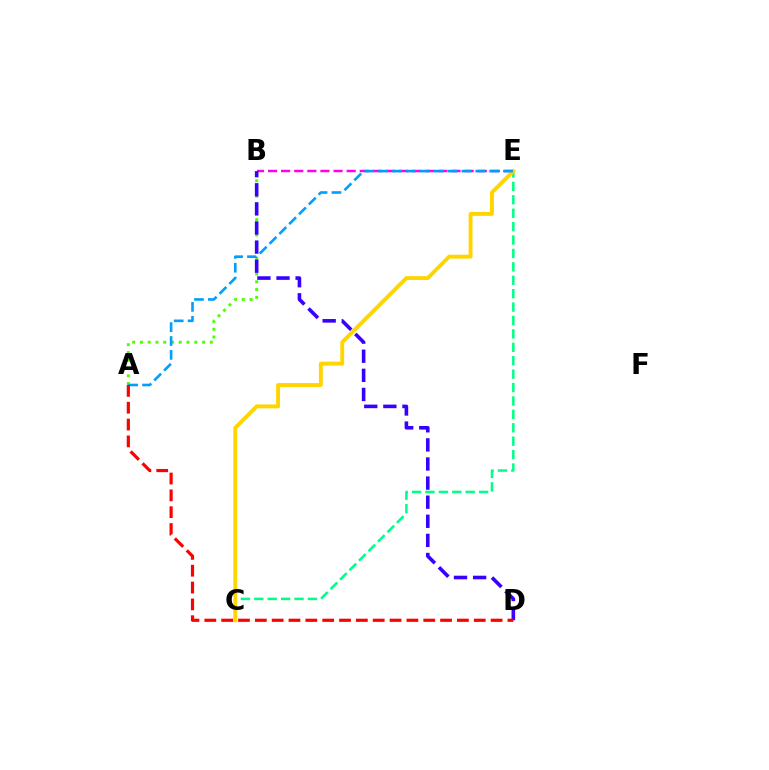{('C', 'E'): [{'color': '#00ff86', 'line_style': 'dashed', 'thickness': 1.82}, {'color': '#ffd500', 'line_style': 'solid', 'thickness': 2.81}], ('B', 'E'): [{'color': '#ff00ed', 'line_style': 'dashed', 'thickness': 1.78}], ('A', 'B'): [{'color': '#4fff00', 'line_style': 'dotted', 'thickness': 2.11}], ('A', 'E'): [{'color': '#009eff', 'line_style': 'dashed', 'thickness': 1.89}], ('B', 'D'): [{'color': '#3700ff', 'line_style': 'dashed', 'thickness': 2.59}], ('A', 'D'): [{'color': '#ff0000', 'line_style': 'dashed', 'thickness': 2.29}]}